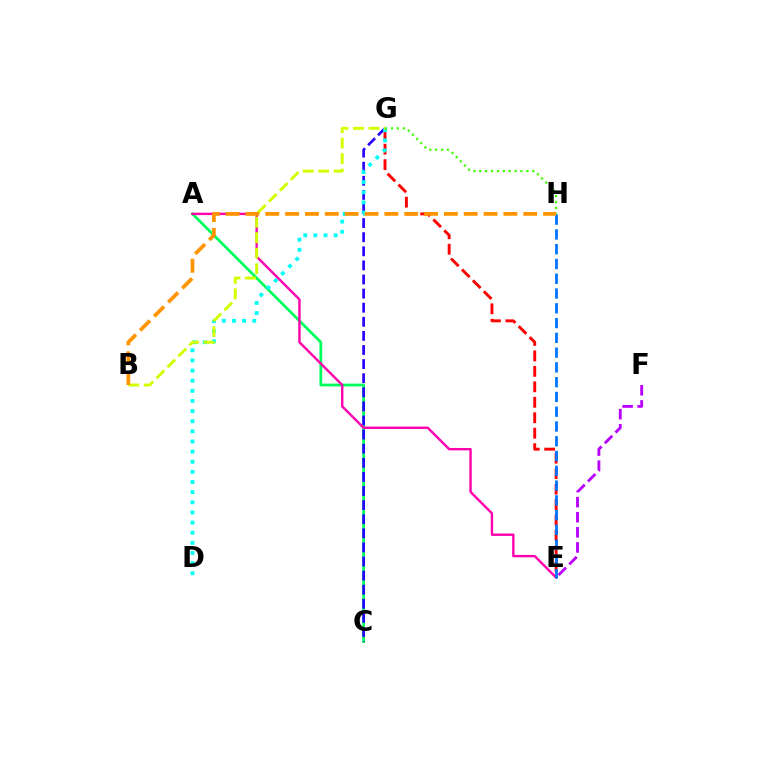{('E', 'F'): [{'color': '#b900ff', 'line_style': 'dashed', 'thickness': 2.05}], ('E', 'G'): [{'color': '#ff0000', 'line_style': 'dashed', 'thickness': 2.1}], ('A', 'C'): [{'color': '#00ff5c', 'line_style': 'solid', 'thickness': 2.01}], ('C', 'G'): [{'color': '#2500ff', 'line_style': 'dashed', 'thickness': 1.92}], ('A', 'E'): [{'color': '#ff00ac', 'line_style': 'solid', 'thickness': 1.72}], ('D', 'G'): [{'color': '#00fff6', 'line_style': 'dotted', 'thickness': 2.75}], ('G', 'H'): [{'color': '#3dff00', 'line_style': 'dotted', 'thickness': 1.6}], ('B', 'G'): [{'color': '#d1ff00', 'line_style': 'dashed', 'thickness': 2.11}], ('E', 'H'): [{'color': '#0074ff', 'line_style': 'dashed', 'thickness': 2.01}], ('B', 'H'): [{'color': '#ff9400', 'line_style': 'dashed', 'thickness': 2.7}]}